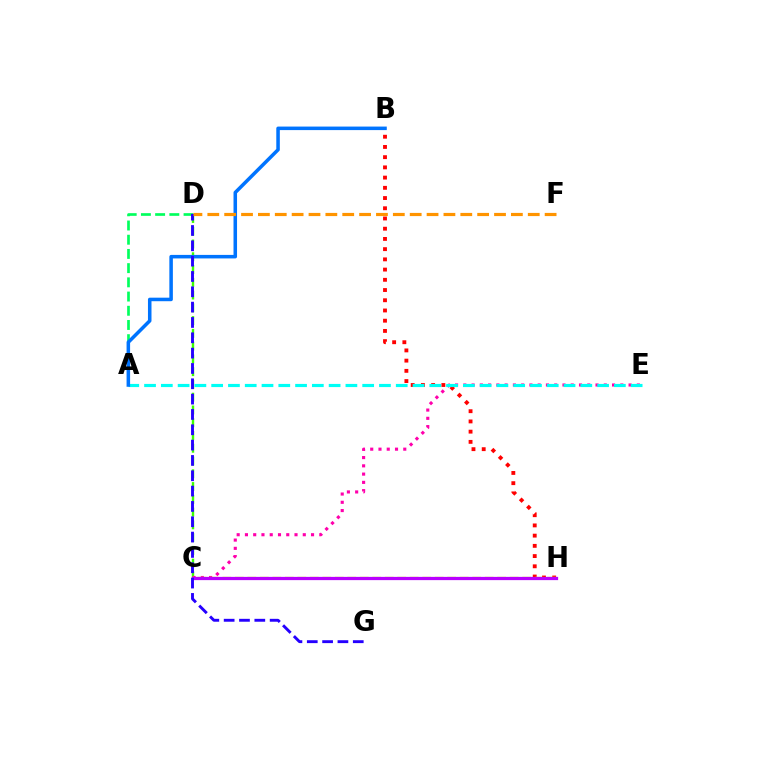{('C', 'D'): [{'color': '#3dff00', 'line_style': 'dashed', 'thickness': 1.73}], ('B', 'H'): [{'color': '#ff0000', 'line_style': 'dotted', 'thickness': 2.78}], ('A', 'D'): [{'color': '#00ff5c', 'line_style': 'dashed', 'thickness': 1.93}], ('C', 'E'): [{'color': '#ff00ac', 'line_style': 'dotted', 'thickness': 2.25}], ('A', 'E'): [{'color': '#00fff6', 'line_style': 'dashed', 'thickness': 2.28}], ('C', 'H'): [{'color': '#d1ff00', 'line_style': 'dashed', 'thickness': 1.7}, {'color': '#b900ff', 'line_style': 'solid', 'thickness': 2.34}], ('A', 'B'): [{'color': '#0074ff', 'line_style': 'solid', 'thickness': 2.54}], ('D', 'G'): [{'color': '#2500ff', 'line_style': 'dashed', 'thickness': 2.08}], ('D', 'F'): [{'color': '#ff9400', 'line_style': 'dashed', 'thickness': 2.29}]}